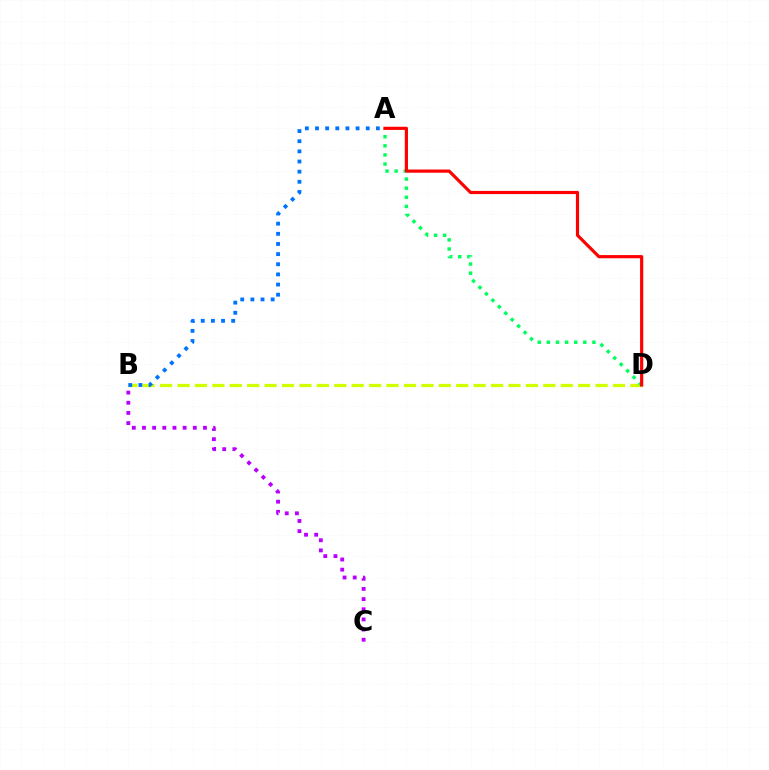{('B', 'D'): [{'color': '#d1ff00', 'line_style': 'dashed', 'thickness': 2.37}], ('A', 'D'): [{'color': '#00ff5c', 'line_style': 'dotted', 'thickness': 2.47}, {'color': '#ff0000', 'line_style': 'solid', 'thickness': 2.29}], ('B', 'C'): [{'color': '#b900ff', 'line_style': 'dotted', 'thickness': 2.76}], ('A', 'B'): [{'color': '#0074ff', 'line_style': 'dotted', 'thickness': 2.76}]}